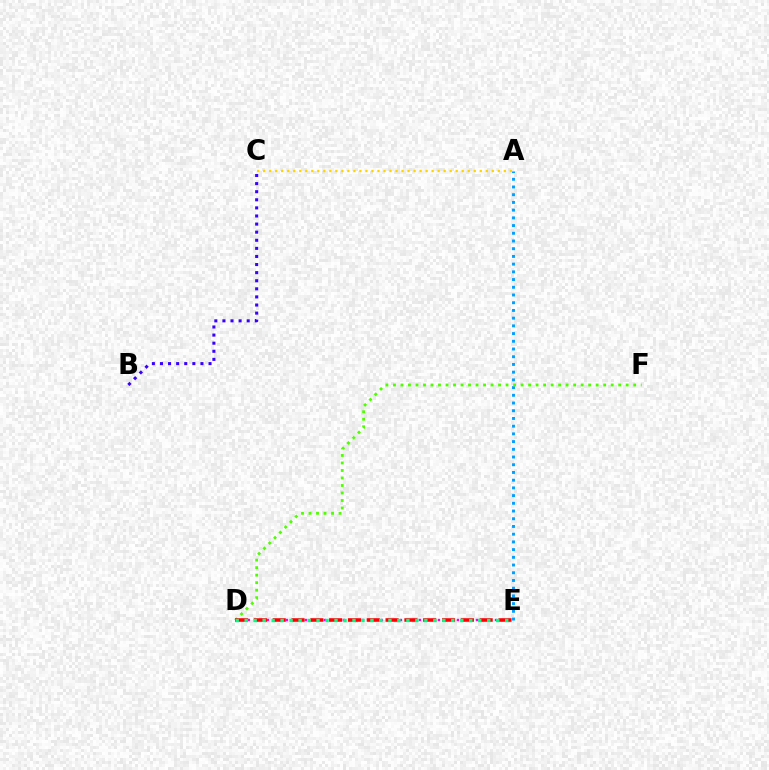{('B', 'C'): [{'color': '#3700ff', 'line_style': 'dotted', 'thickness': 2.2}], ('A', 'E'): [{'color': '#009eff', 'line_style': 'dotted', 'thickness': 2.1}], ('D', 'E'): [{'color': '#ff00ed', 'line_style': 'dotted', 'thickness': 1.72}, {'color': '#ff0000', 'line_style': 'dashed', 'thickness': 2.56}, {'color': '#00ff86', 'line_style': 'dotted', 'thickness': 2.44}], ('A', 'C'): [{'color': '#ffd500', 'line_style': 'dotted', 'thickness': 1.63}], ('D', 'F'): [{'color': '#4fff00', 'line_style': 'dotted', 'thickness': 2.04}]}